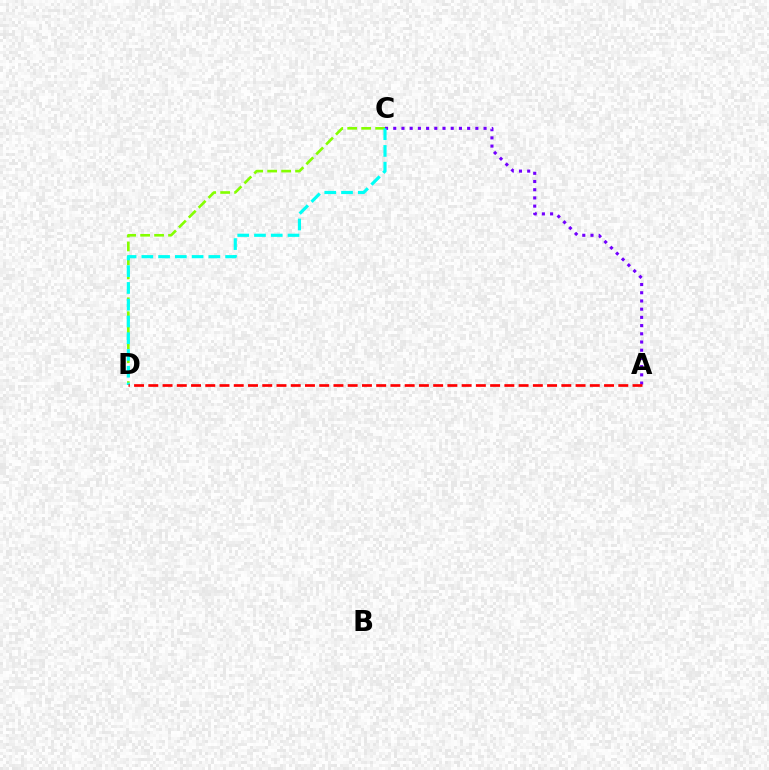{('C', 'D'): [{'color': '#84ff00', 'line_style': 'dashed', 'thickness': 1.9}, {'color': '#00fff6', 'line_style': 'dashed', 'thickness': 2.28}], ('A', 'C'): [{'color': '#7200ff', 'line_style': 'dotted', 'thickness': 2.23}], ('A', 'D'): [{'color': '#ff0000', 'line_style': 'dashed', 'thickness': 1.93}]}